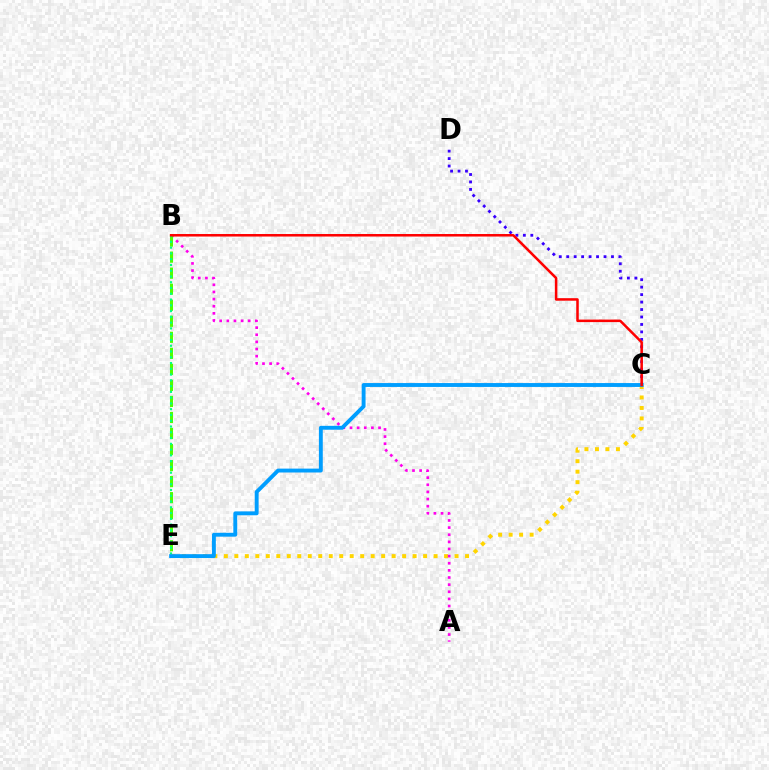{('C', 'E'): [{'color': '#ffd500', 'line_style': 'dotted', 'thickness': 2.85}, {'color': '#009eff', 'line_style': 'solid', 'thickness': 2.8}], ('C', 'D'): [{'color': '#3700ff', 'line_style': 'dotted', 'thickness': 2.03}], ('A', 'B'): [{'color': '#ff00ed', 'line_style': 'dotted', 'thickness': 1.94}], ('B', 'E'): [{'color': '#4fff00', 'line_style': 'dashed', 'thickness': 2.18}, {'color': '#00ff86', 'line_style': 'dotted', 'thickness': 1.57}], ('B', 'C'): [{'color': '#ff0000', 'line_style': 'solid', 'thickness': 1.82}]}